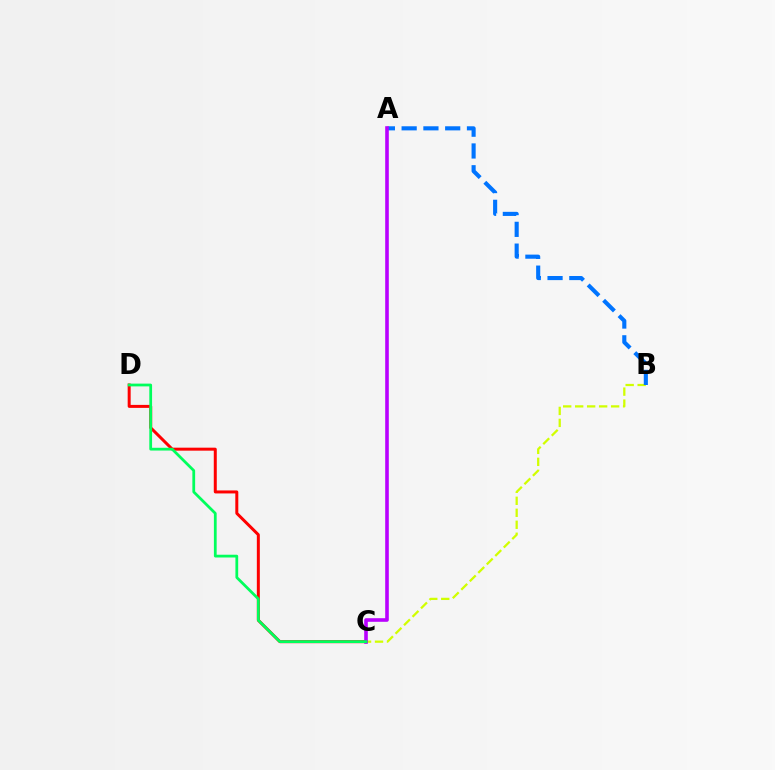{('B', 'C'): [{'color': '#d1ff00', 'line_style': 'dashed', 'thickness': 1.63}], ('C', 'D'): [{'color': '#ff0000', 'line_style': 'solid', 'thickness': 2.15}, {'color': '#00ff5c', 'line_style': 'solid', 'thickness': 1.99}], ('A', 'B'): [{'color': '#0074ff', 'line_style': 'dashed', 'thickness': 2.96}], ('A', 'C'): [{'color': '#b900ff', 'line_style': 'solid', 'thickness': 2.59}]}